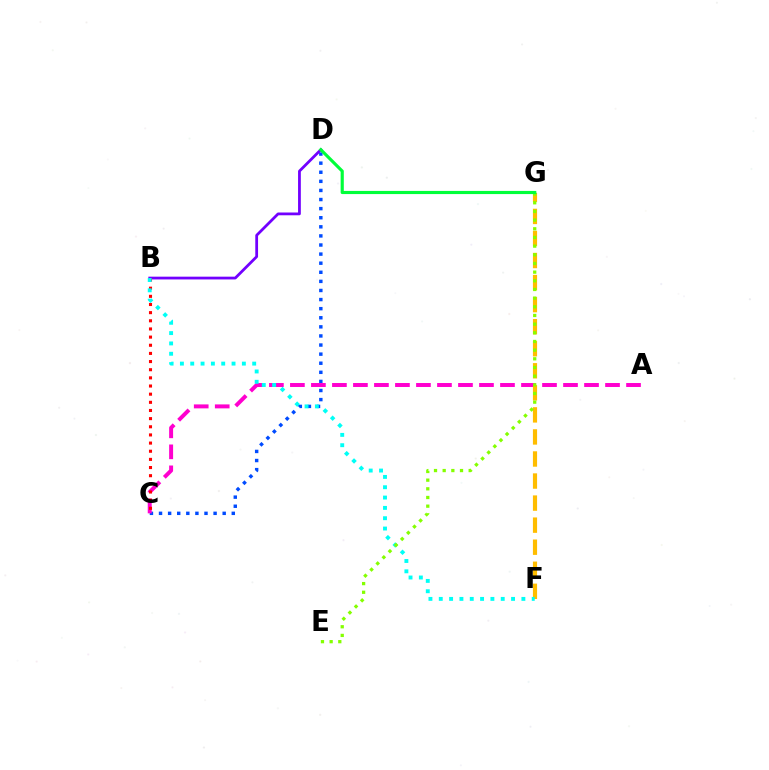{('C', 'D'): [{'color': '#004bff', 'line_style': 'dotted', 'thickness': 2.47}], ('A', 'C'): [{'color': '#ff00cf', 'line_style': 'dashed', 'thickness': 2.85}], ('F', 'G'): [{'color': '#ffbd00', 'line_style': 'dashed', 'thickness': 3.0}], ('B', 'D'): [{'color': '#7200ff', 'line_style': 'solid', 'thickness': 2.0}], ('B', 'C'): [{'color': '#ff0000', 'line_style': 'dotted', 'thickness': 2.21}], ('B', 'F'): [{'color': '#00fff6', 'line_style': 'dotted', 'thickness': 2.81}], ('E', 'G'): [{'color': '#84ff00', 'line_style': 'dotted', 'thickness': 2.36}], ('D', 'G'): [{'color': '#00ff39', 'line_style': 'solid', 'thickness': 2.27}]}